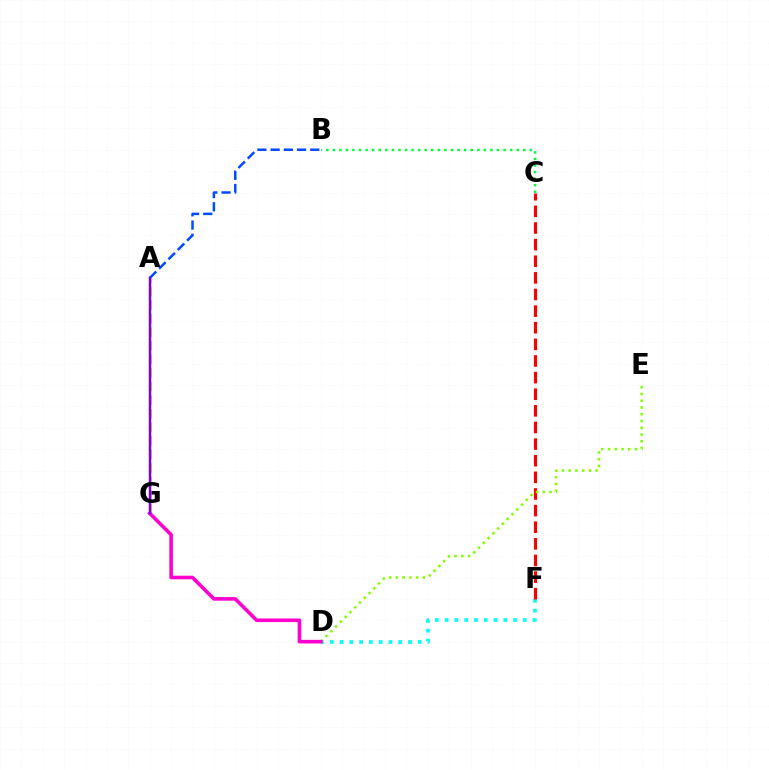{('B', 'C'): [{'color': '#00ff39', 'line_style': 'dotted', 'thickness': 1.78}], ('D', 'F'): [{'color': '#00fff6', 'line_style': 'dotted', 'thickness': 2.66}], ('C', 'F'): [{'color': '#ff0000', 'line_style': 'dashed', 'thickness': 2.26}], ('A', 'G'): [{'color': '#ffbd00', 'line_style': 'dashed', 'thickness': 1.84}, {'color': '#7200ff', 'line_style': 'solid', 'thickness': 1.79}], ('A', 'B'): [{'color': '#004bff', 'line_style': 'dashed', 'thickness': 1.8}], ('D', 'E'): [{'color': '#84ff00', 'line_style': 'dotted', 'thickness': 1.84}], ('D', 'G'): [{'color': '#ff00cf', 'line_style': 'solid', 'thickness': 2.59}]}